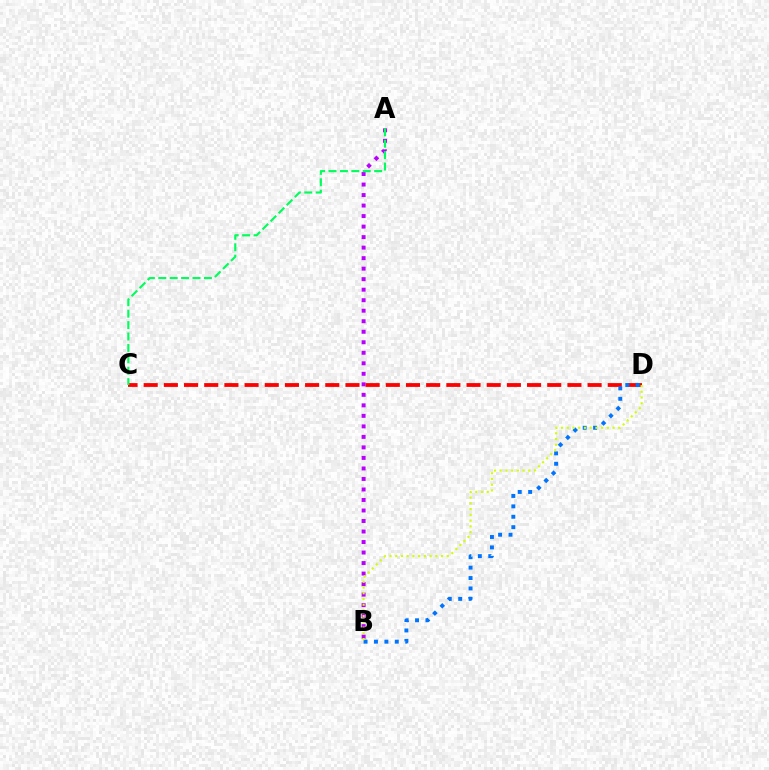{('A', 'B'): [{'color': '#b900ff', 'line_style': 'dotted', 'thickness': 2.86}], ('C', 'D'): [{'color': '#ff0000', 'line_style': 'dashed', 'thickness': 2.74}], ('B', 'D'): [{'color': '#0074ff', 'line_style': 'dotted', 'thickness': 2.83}, {'color': '#d1ff00', 'line_style': 'dotted', 'thickness': 1.56}], ('A', 'C'): [{'color': '#00ff5c', 'line_style': 'dashed', 'thickness': 1.55}]}